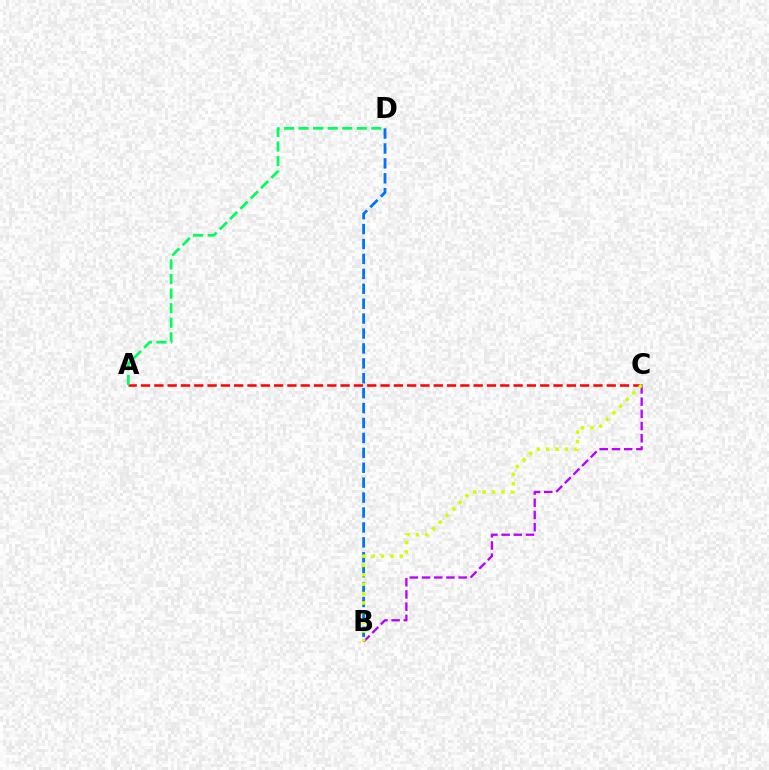{('B', 'D'): [{'color': '#0074ff', 'line_style': 'dashed', 'thickness': 2.03}], ('A', 'C'): [{'color': '#ff0000', 'line_style': 'dashed', 'thickness': 1.81}], ('B', 'C'): [{'color': '#b900ff', 'line_style': 'dashed', 'thickness': 1.66}, {'color': '#d1ff00', 'line_style': 'dotted', 'thickness': 2.55}], ('A', 'D'): [{'color': '#00ff5c', 'line_style': 'dashed', 'thickness': 1.98}]}